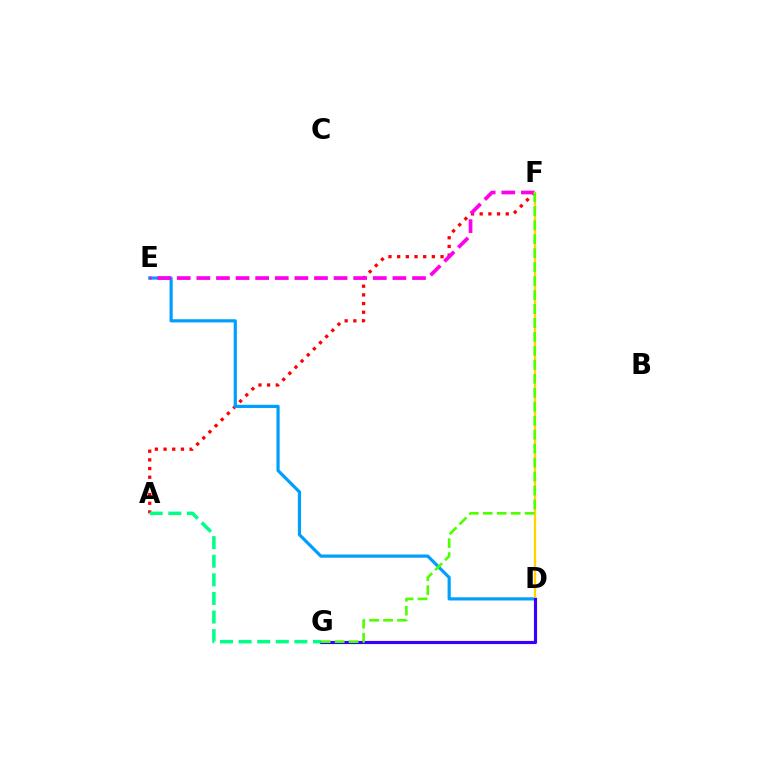{('A', 'F'): [{'color': '#ff0000', 'line_style': 'dotted', 'thickness': 2.36}], ('D', 'E'): [{'color': '#009eff', 'line_style': 'solid', 'thickness': 2.29}], ('E', 'F'): [{'color': '#ff00ed', 'line_style': 'dashed', 'thickness': 2.66}], ('D', 'F'): [{'color': '#ffd500', 'line_style': 'solid', 'thickness': 1.67}], ('D', 'G'): [{'color': '#3700ff', 'line_style': 'solid', 'thickness': 2.26}], ('F', 'G'): [{'color': '#4fff00', 'line_style': 'dashed', 'thickness': 1.9}], ('A', 'G'): [{'color': '#00ff86', 'line_style': 'dashed', 'thickness': 2.53}]}